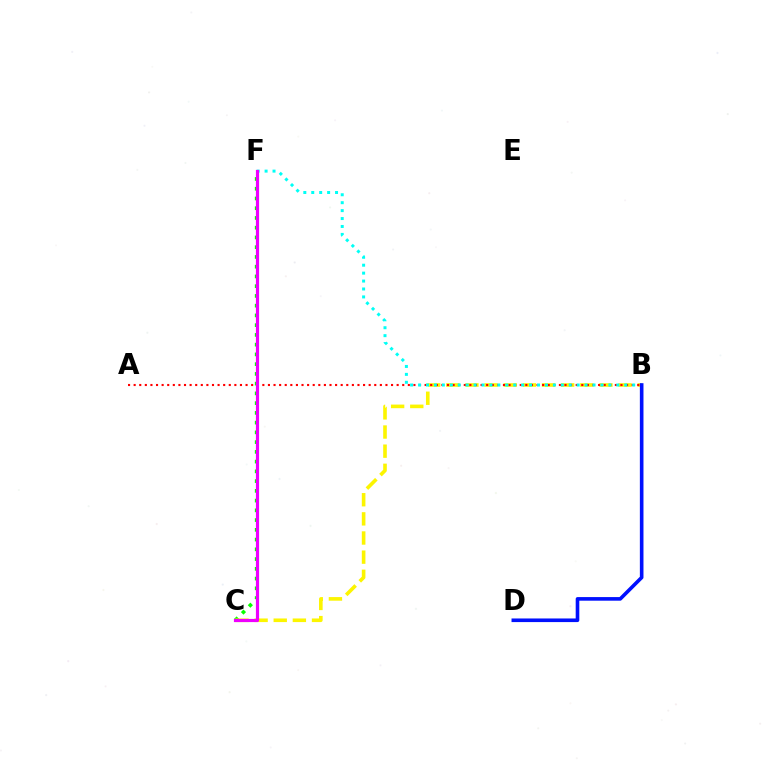{('C', 'F'): [{'color': '#08ff00', 'line_style': 'dotted', 'thickness': 2.65}, {'color': '#ee00ff', 'line_style': 'solid', 'thickness': 2.29}], ('B', 'C'): [{'color': '#fcf500', 'line_style': 'dashed', 'thickness': 2.6}], ('A', 'B'): [{'color': '#ff0000', 'line_style': 'dotted', 'thickness': 1.52}], ('B', 'F'): [{'color': '#00fff6', 'line_style': 'dotted', 'thickness': 2.15}], ('B', 'D'): [{'color': '#0010ff', 'line_style': 'solid', 'thickness': 2.6}]}